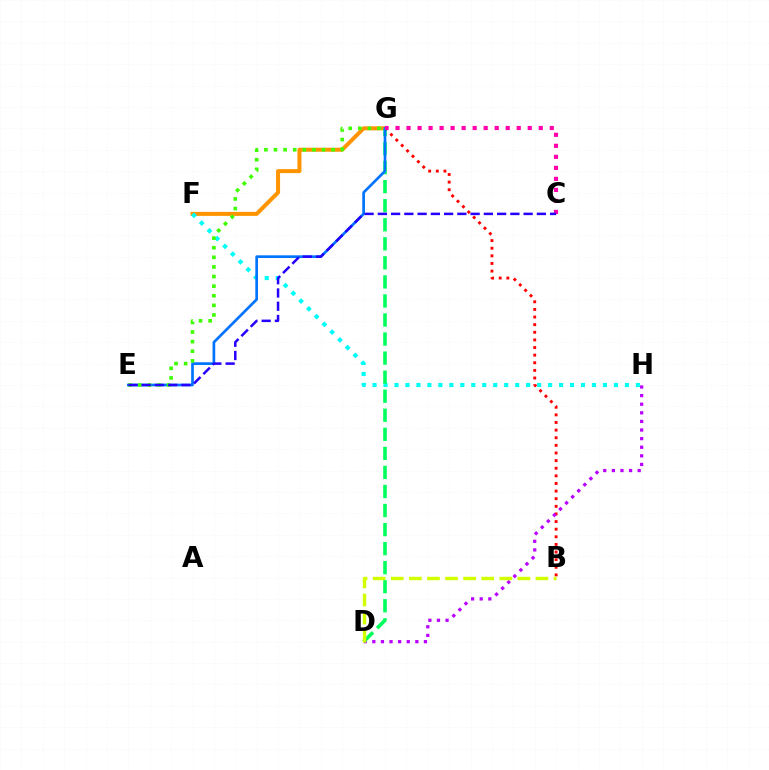{('F', 'G'): [{'color': '#ff9400', 'line_style': 'solid', 'thickness': 2.89}], ('B', 'G'): [{'color': '#ff0000', 'line_style': 'dotted', 'thickness': 2.07}], ('D', 'H'): [{'color': '#b900ff', 'line_style': 'dotted', 'thickness': 2.34}], ('F', 'H'): [{'color': '#00fff6', 'line_style': 'dotted', 'thickness': 2.98}], ('D', 'G'): [{'color': '#00ff5c', 'line_style': 'dashed', 'thickness': 2.59}], ('B', 'D'): [{'color': '#d1ff00', 'line_style': 'dashed', 'thickness': 2.46}], ('E', 'G'): [{'color': '#0074ff', 'line_style': 'solid', 'thickness': 1.93}, {'color': '#3dff00', 'line_style': 'dotted', 'thickness': 2.61}], ('C', 'G'): [{'color': '#ff00ac', 'line_style': 'dotted', 'thickness': 2.99}], ('C', 'E'): [{'color': '#2500ff', 'line_style': 'dashed', 'thickness': 1.8}]}